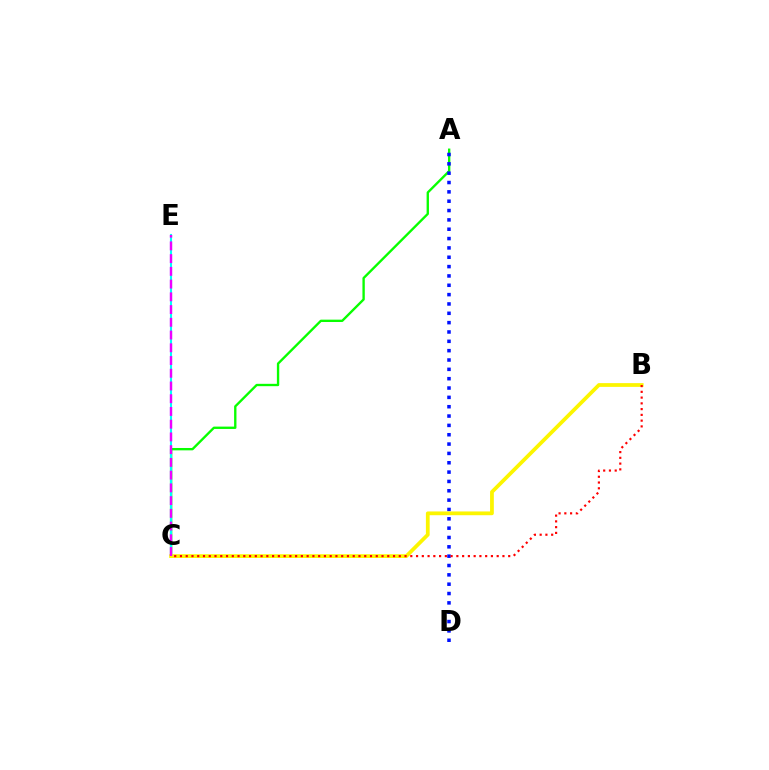{('A', 'C'): [{'color': '#08ff00', 'line_style': 'solid', 'thickness': 1.7}], ('A', 'D'): [{'color': '#0010ff', 'line_style': 'dotted', 'thickness': 2.54}], ('C', 'E'): [{'color': '#00fff6', 'line_style': 'solid', 'thickness': 1.52}, {'color': '#ee00ff', 'line_style': 'dashed', 'thickness': 1.73}], ('B', 'C'): [{'color': '#fcf500', 'line_style': 'solid', 'thickness': 2.71}, {'color': '#ff0000', 'line_style': 'dotted', 'thickness': 1.56}]}